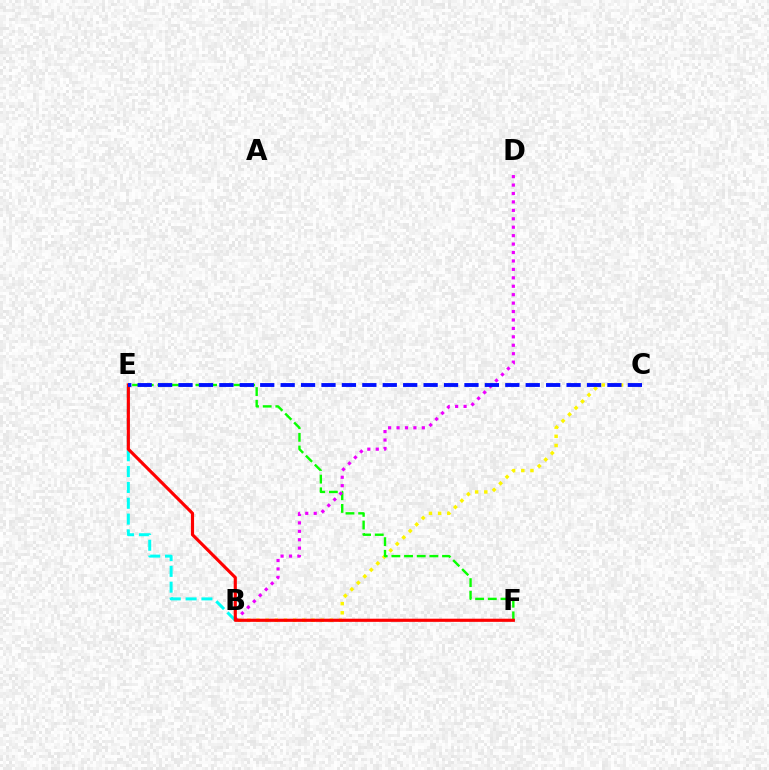{('B', 'C'): [{'color': '#fcf500', 'line_style': 'dotted', 'thickness': 2.49}], ('B', 'E'): [{'color': '#00fff6', 'line_style': 'dashed', 'thickness': 2.15}], ('E', 'F'): [{'color': '#08ff00', 'line_style': 'dashed', 'thickness': 1.72}, {'color': '#ff0000', 'line_style': 'solid', 'thickness': 2.27}], ('B', 'D'): [{'color': '#ee00ff', 'line_style': 'dotted', 'thickness': 2.29}], ('C', 'E'): [{'color': '#0010ff', 'line_style': 'dashed', 'thickness': 2.77}]}